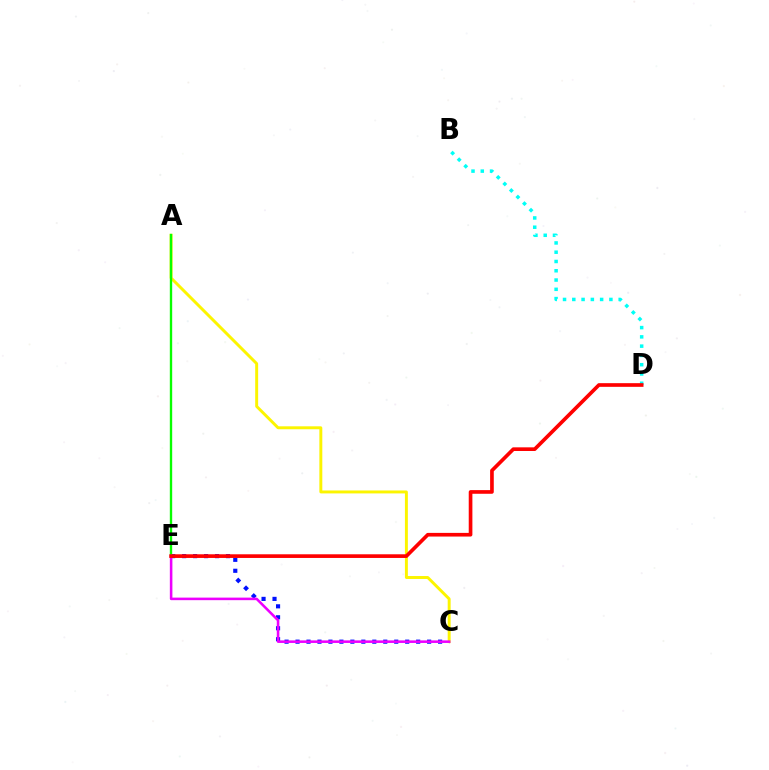{('B', 'D'): [{'color': '#00fff6', 'line_style': 'dotted', 'thickness': 2.52}], ('C', 'E'): [{'color': '#0010ff', 'line_style': 'dotted', 'thickness': 2.98}, {'color': '#ee00ff', 'line_style': 'solid', 'thickness': 1.84}], ('A', 'C'): [{'color': '#fcf500', 'line_style': 'solid', 'thickness': 2.12}], ('A', 'E'): [{'color': '#08ff00', 'line_style': 'solid', 'thickness': 1.7}], ('D', 'E'): [{'color': '#ff0000', 'line_style': 'solid', 'thickness': 2.64}]}